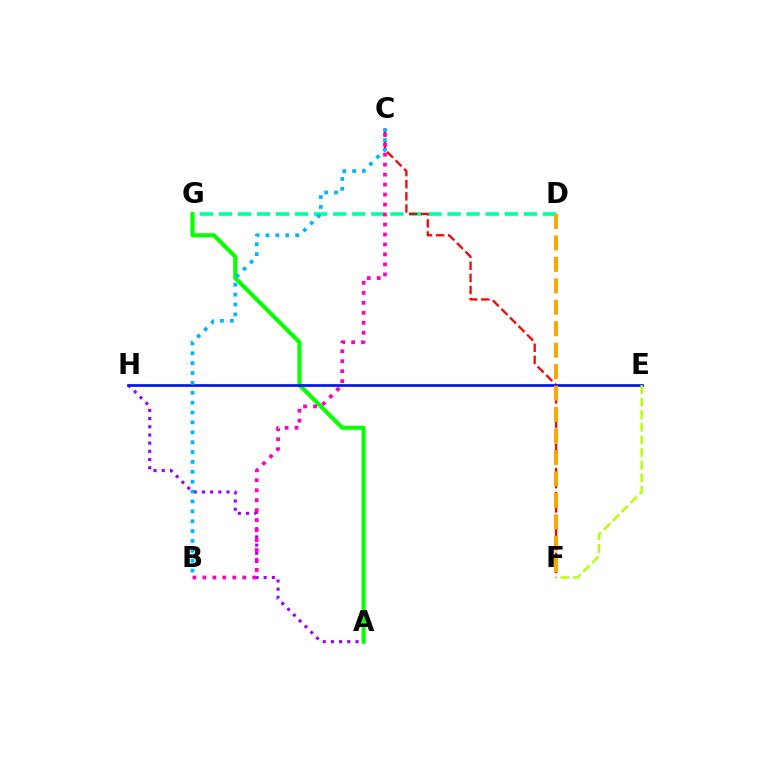{('A', 'H'): [{'color': '#9b00ff', 'line_style': 'dotted', 'thickness': 2.22}], ('D', 'G'): [{'color': '#00ff9d', 'line_style': 'dashed', 'thickness': 2.59}], ('C', 'F'): [{'color': '#ff0000', 'line_style': 'dashed', 'thickness': 1.64}], ('A', 'G'): [{'color': '#08ff00', 'line_style': 'solid', 'thickness': 2.95}], ('E', 'H'): [{'color': '#0010ff', 'line_style': 'solid', 'thickness': 1.94}], ('B', 'C'): [{'color': '#00b5ff', 'line_style': 'dotted', 'thickness': 2.68}, {'color': '#ff00bd', 'line_style': 'dotted', 'thickness': 2.71}], ('D', 'F'): [{'color': '#ffa500', 'line_style': 'dashed', 'thickness': 2.91}], ('E', 'F'): [{'color': '#b3ff00', 'line_style': 'dashed', 'thickness': 1.72}]}